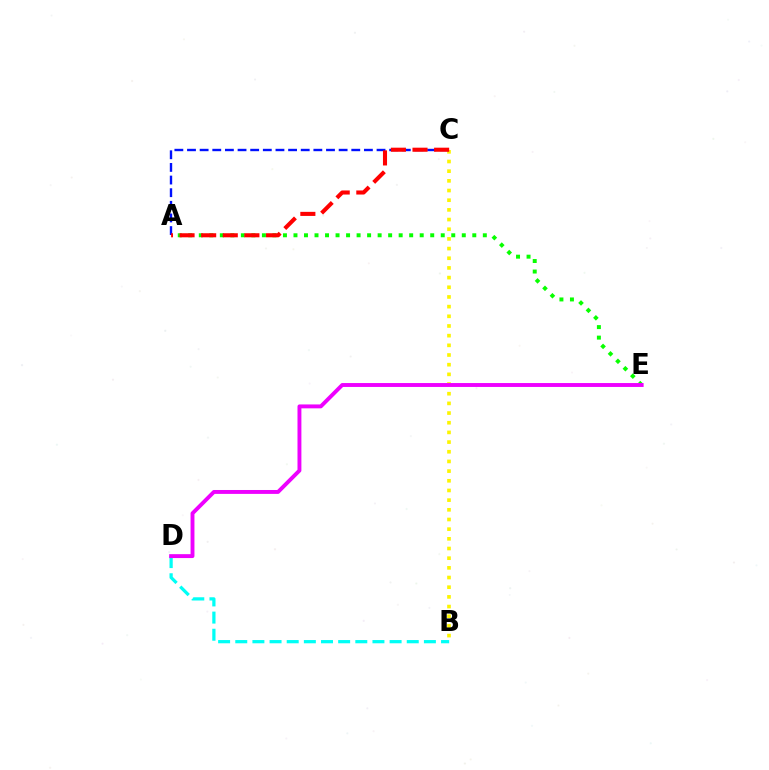{('B', 'C'): [{'color': '#fcf500', 'line_style': 'dotted', 'thickness': 2.63}], ('B', 'D'): [{'color': '#00fff6', 'line_style': 'dashed', 'thickness': 2.33}], ('A', 'E'): [{'color': '#08ff00', 'line_style': 'dotted', 'thickness': 2.86}], ('D', 'E'): [{'color': '#ee00ff', 'line_style': 'solid', 'thickness': 2.81}], ('A', 'C'): [{'color': '#0010ff', 'line_style': 'dashed', 'thickness': 1.72}, {'color': '#ff0000', 'line_style': 'dashed', 'thickness': 2.94}]}